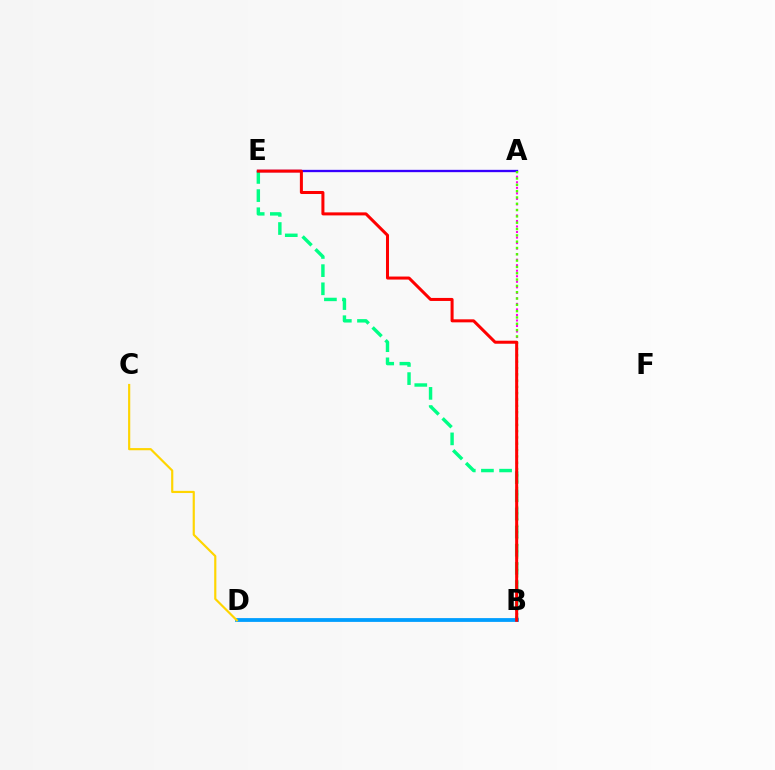{('B', 'E'): [{'color': '#00ff86', 'line_style': 'dashed', 'thickness': 2.47}, {'color': '#ff0000', 'line_style': 'solid', 'thickness': 2.18}], ('B', 'D'): [{'color': '#009eff', 'line_style': 'solid', 'thickness': 2.74}], ('A', 'B'): [{'color': '#ff00ed', 'line_style': 'dotted', 'thickness': 1.5}, {'color': '#4fff00', 'line_style': 'dotted', 'thickness': 1.72}], ('A', 'E'): [{'color': '#3700ff', 'line_style': 'solid', 'thickness': 1.67}], ('C', 'D'): [{'color': '#ffd500', 'line_style': 'solid', 'thickness': 1.57}]}